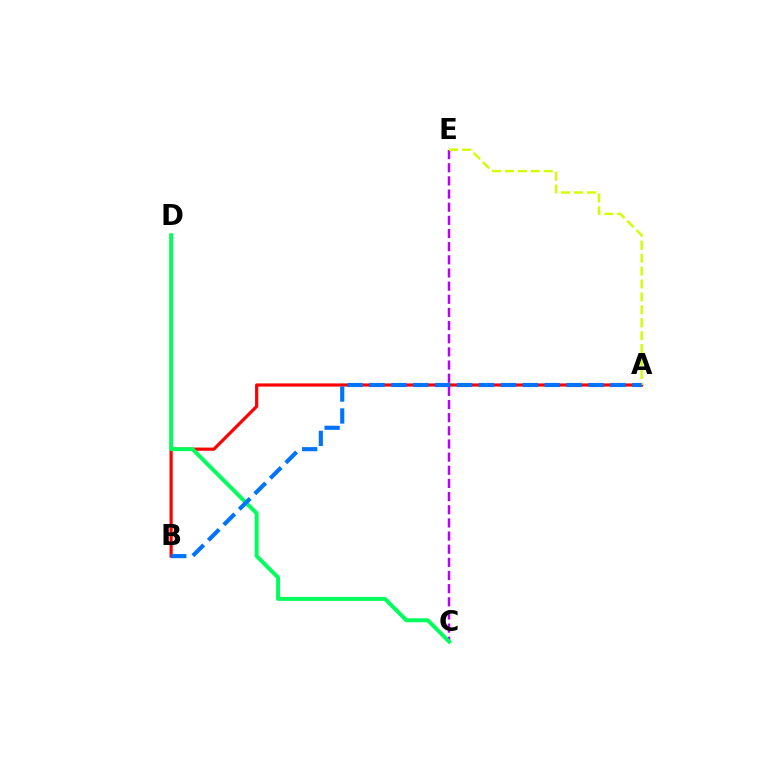{('C', 'E'): [{'color': '#b900ff', 'line_style': 'dashed', 'thickness': 1.79}], ('A', 'B'): [{'color': '#ff0000', 'line_style': 'solid', 'thickness': 2.29}, {'color': '#0074ff', 'line_style': 'dashed', 'thickness': 2.98}], ('C', 'D'): [{'color': '#00ff5c', 'line_style': 'solid', 'thickness': 2.84}], ('A', 'E'): [{'color': '#d1ff00', 'line_style': 'dashed', 'thickness': 1.76}]}